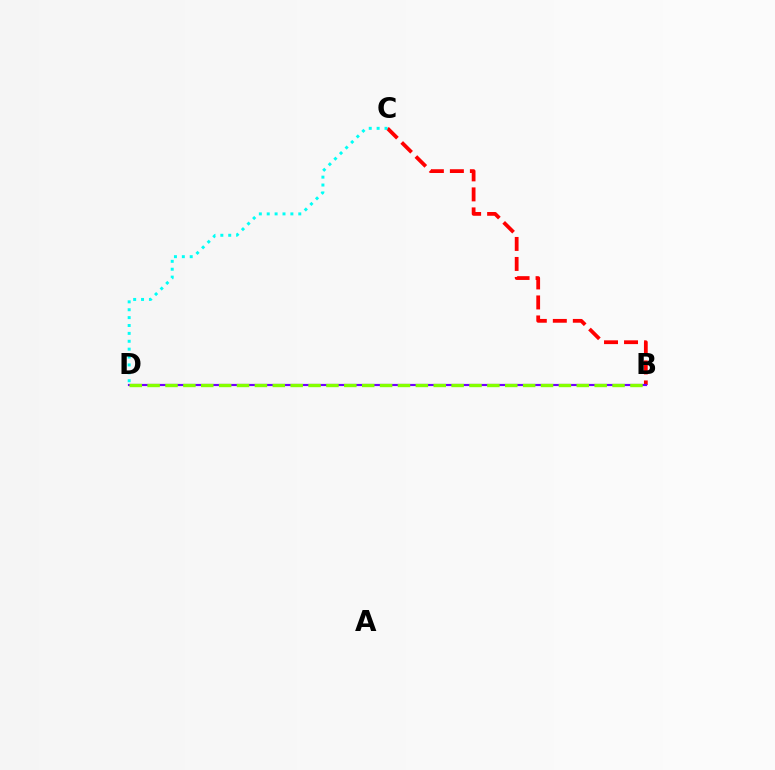{('B', 'C'): [{'color': '#ff0000', 'line_style': 'dashed', 'thickness': 2.72}], ('B', 'D'): [{'color': '#7200ff', 'line_style': 'solid', 'thickness': 1.56}, {'color': '#84ff00', 'line_style': 'dashed', 'thickness': 2.43}], ('C', 'D'): [{'color': '#00fff6', 'line_style': 'dotted', 'thickness': 2.14}]}